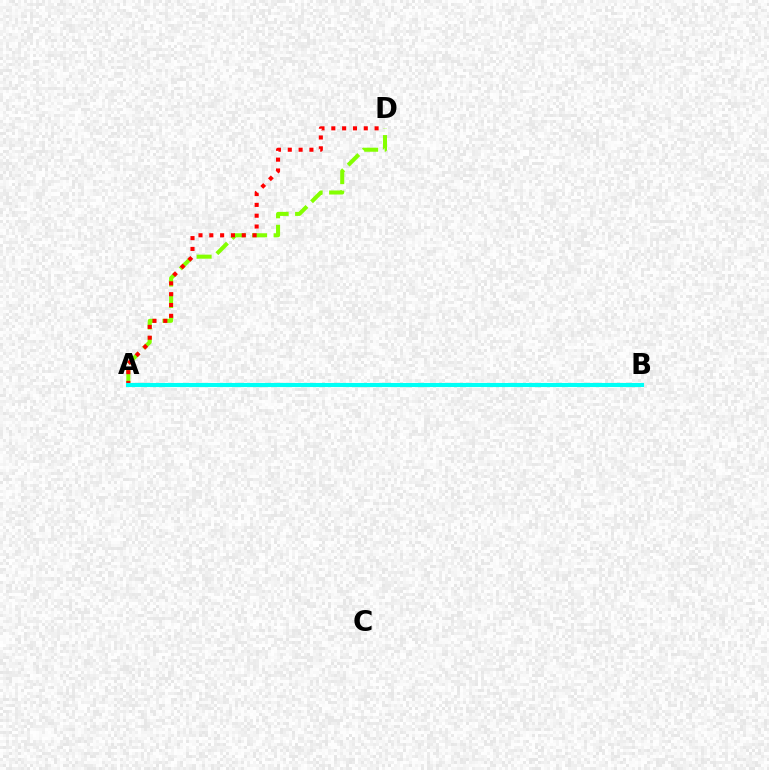{('A', 'D'): [{'color': '#84ff00', 'line_style': 'dashed', 'thickness': 2.91}, {'color': '#ff0000', 'line_style': 'dotted', 'thickness': 2.94}], ('A', 'B'): [{'color': '#7200ff', 'line_style': 'dotted', 'thickness': 2.06}, {'color': '#00fff6', 'line_style': 'solid', 'thickness': 2.95}]}